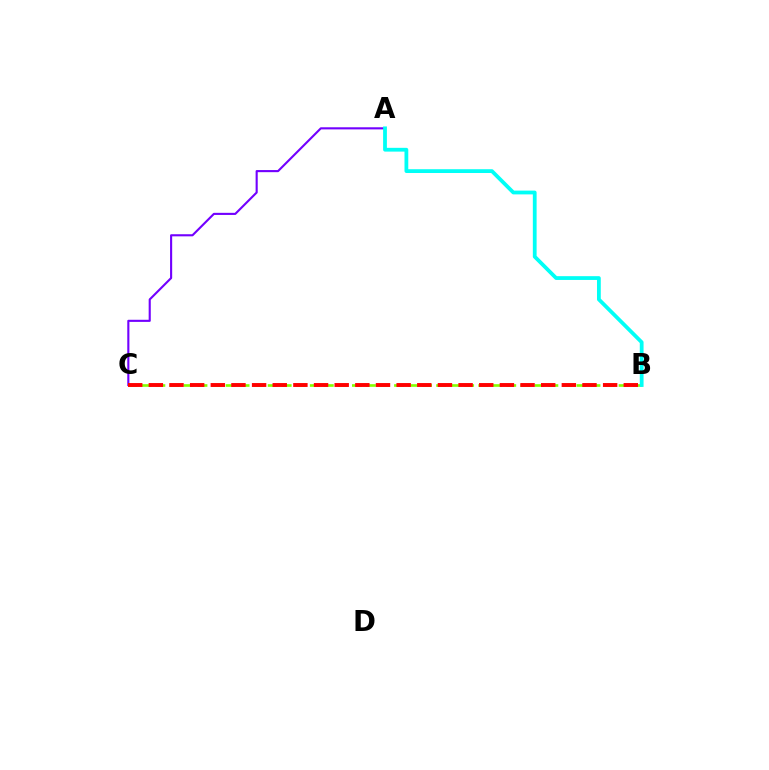{('A', 'C'): [{'color': '#7200ff', 'line_style': 'solid', 'thickness': 1.52}], ('B', 'C'): [{'color': '#84ff00', 'line_style': 'dashed', 'thickness': 1.91}, {'color': '#ff0000', 'line_style': 'dashed', 'thickness': 2.81}], ('A', 'B'): [{'color': '#00fff6', 'line_style': 'solid', 'thickness': 2.72}]}